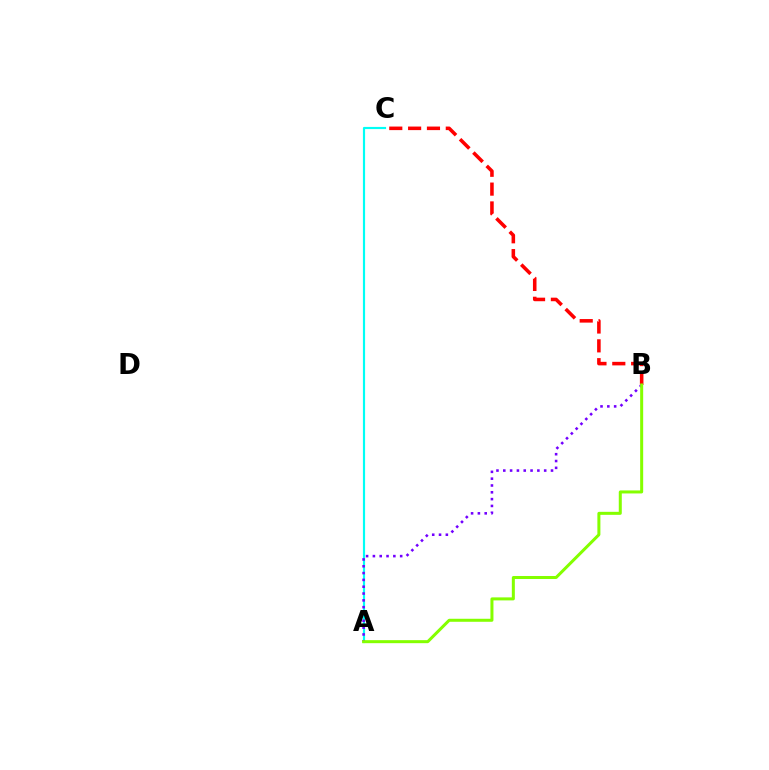{('B', 'C'): [{'color': '#ff0000', 'line_style': 'dashed', 'thickness': 2.56}], ('A', 'C'): [{'color': '#00fff6', 'line_style': 'solid', 'thickness': 1.57}], ('A', 'B'): [{'color': '#7200ff', 'line_style': 'dotted', 'thickness': 1.85}, {'color': '#84ff00', 'line_style': 'solid', 'thickness': 2.17}]}